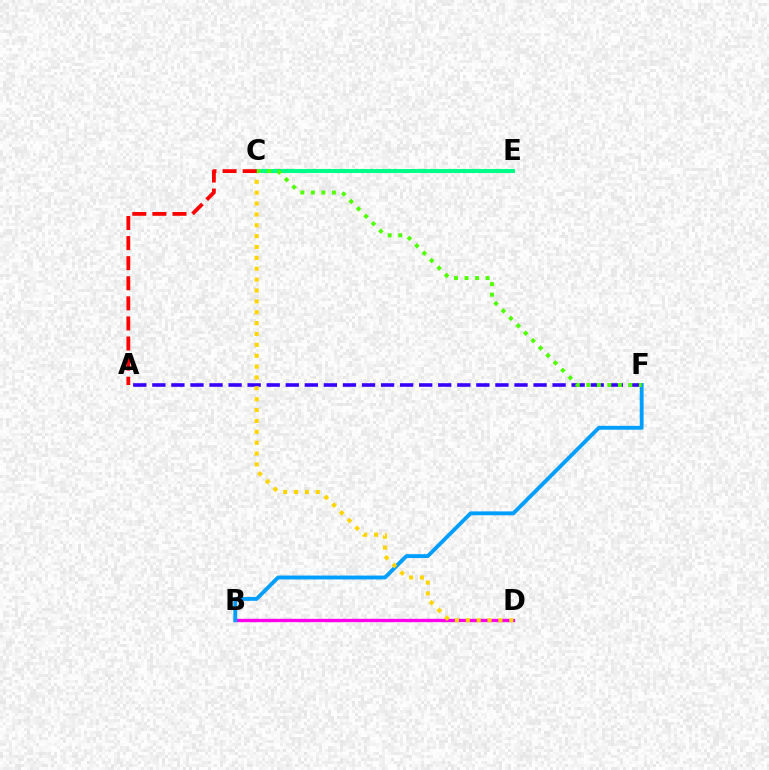{('A', 'F'): [{'color': '#3700ff', 'line_style': 'dashed', 'thickness': 2.59}], ('B', 'D'): [{'color': '#ff00ed', 'line_style': 'solid', 'thickness': 2.41}], ('B', 'F'): [{'color': '#009eff', 'line_style': 'solid', 'thickness': 2.78}], ('C', 'D'): [{'color': '#ffd500', 'line_style': 'dotted', 'thickness': 2.95}], ('C', 'E'): [{'color': '#00ff86', 'line_style': 'solid', 'thickness': 2.89}], ('C', 'F'): [{'color': '#4fff00', 'line_style': 'dotted', 'thickness': 2.85}], ('A', 'C'): [{'color': '#ff0000', 'line_style': 'dashed', 'thickness': 2.73}]}